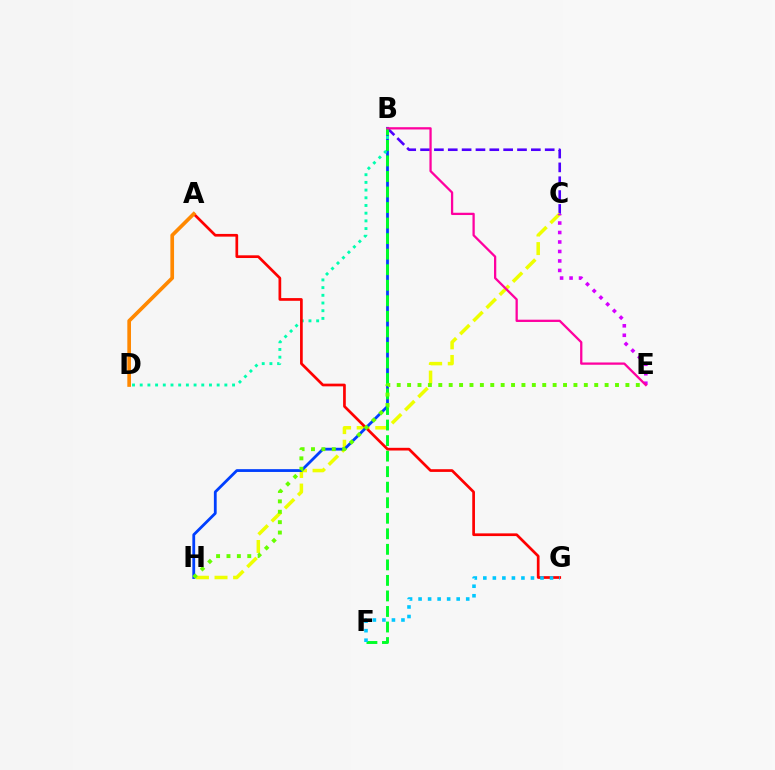{('B', 'C'): [{'color': '#4f00ff', 'line_style': 'dashed', 'thickness': 1.88}], ('C', 'H'): [{'color': '#eeff00', 'line_style': 'dashed', 'thickness': 2.52}], ('B', 'H'): [{'color': '#003fff', 'line_style': 'solid', 'thickness': 2.01}], ('B', 'D'): [{'color': '#00ffaf', 'line_style': 'dotted', 'thickness': 2.09}], ('B', 'F'): [{'color': '#00ff27', 'line_style': 'dashed', 'thickness': 2.11}], ('A', 'G'): [{'color': '#ff0000', 'line_style': 'solid', 'thickness': 1.95}], ('E', 'H'): [{'color': '#66ff00', 'line_style': 'dotted', 'thickness': 2.82}], ('F', 'G'): [{'color': '#00c7ff', 'line_style': 'dotted', 'thickness': 2.59}], ('C', 'E'): [{'color': '#d600ff', 'line_style': 'dotted', 'thickness': 2.58}], ('A', 'D'): [{'color': '#ff8800', 'line_style': 'solid', 'thickness': 2.65}], ('B', 'E'): [{'color': '#ff00a0', 'line_style': 'solid', 'thickness': 1.64}]}